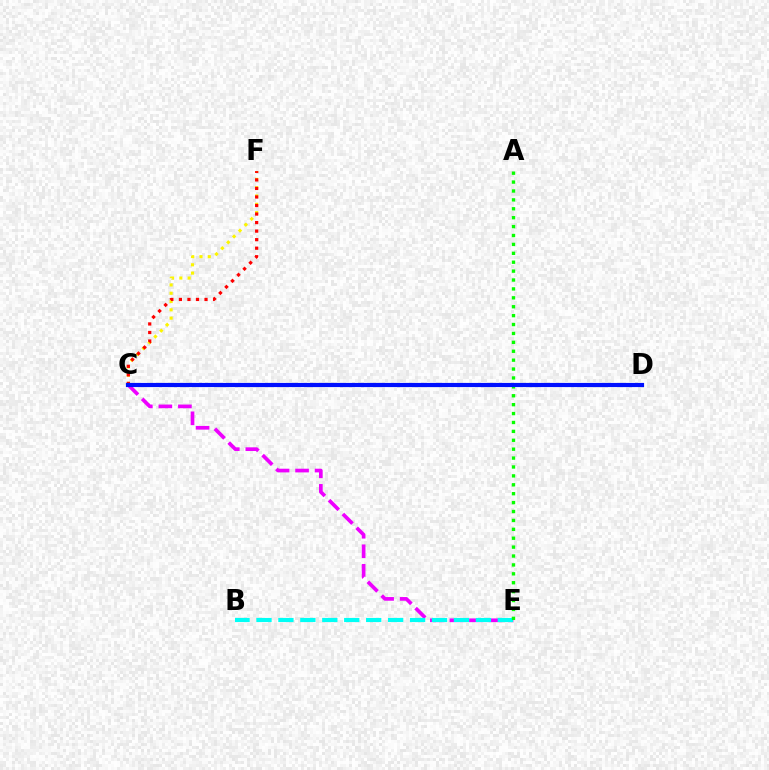{('C', 'E'): [{'color': '#ee00ff', 'line_style': 'dashed', 'thickness': 2.65}], ('C', 'F'): [{'color': '#fcf500', 'line_style': 'dotted', 'thickness': 2.26}, {'color': '#ff0000', 'line_style': 'dotted', 'thickness': 2.32}], ('B', 'E'): [{'color': '#00fff6', 'line_style': 'dashed', 'thickness': 2.98}], ('A', 'E'): [{'color': '#08ff00', 'line_style': 'dotted', 'thickness': 2.42}], ('C', 'D'): [{'color': '#0010ff', 'line_style': 'solid', 'thickness': 3.0}]}